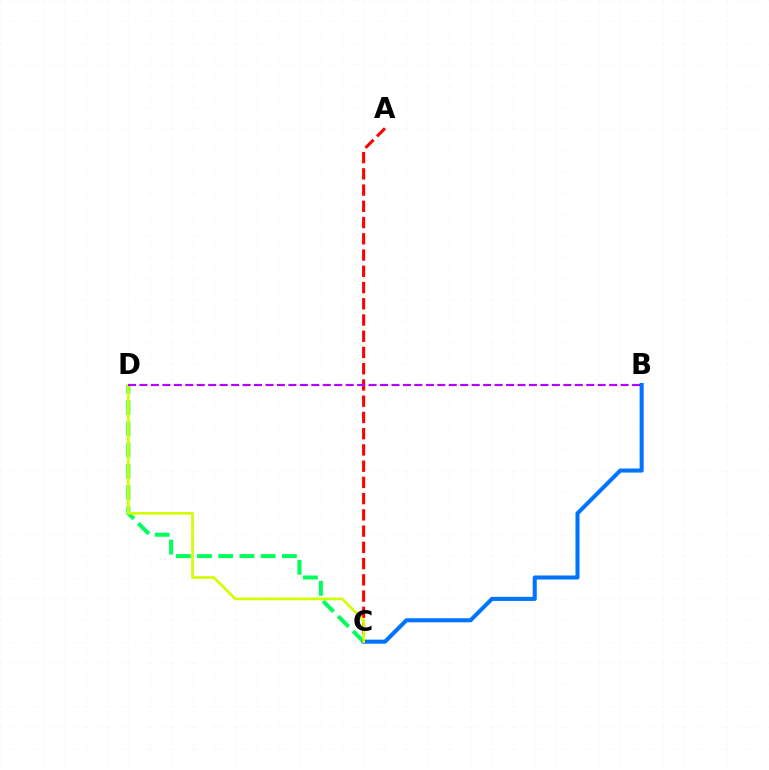{('C', 'D'): [{'color': '#00ff5c', 'line_style': 'dashed', 'thickness': 2.88}, {'color': '#d1ff00', 'line_style': 'solid', 'thickness': 1.92}], ('B', 'C'): [{'color': '#0074ff', 'line_style': 'solid', 'thickness': 2.93}], ('A', 'C'): [{'color': '#ff0000', 'line_style': 'dashed', 'thickness': 2.21}], ('B', 'D'): [{'color': '#b900ff', 'line_style': 'dashed', 'thickness': 1.56}]}